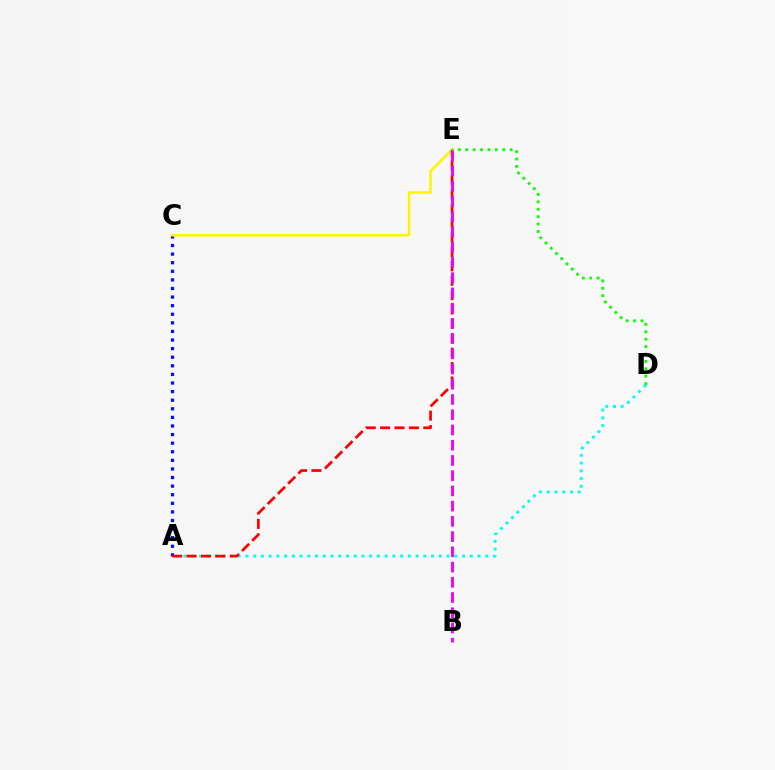{('A', 'C'): [{'color': '#0010ff', 'line_style': 'dotted', 'thickness': 2.33}], ('C', 'E'): [{'color': '#fcf500', 'line_style': 'solid', 'thickness': 1.83}], ('A', 'D'): [{'color': '#00fff6', 'line_style': 'dotted', 'thickness': 2.1}], ('A', 'E'): [{'color': '#ff0000', 'line_style': 'dashed', 'thickness': 1.95}], ('B', 'E'): [{'color': '#ee00ff', 'line_style': 'dashed', 'thickness': 2.07}], ('D', 'E'): [{'color': '#08ff00', 'line_style': 'dotted', 'thickness': 2.01}]}